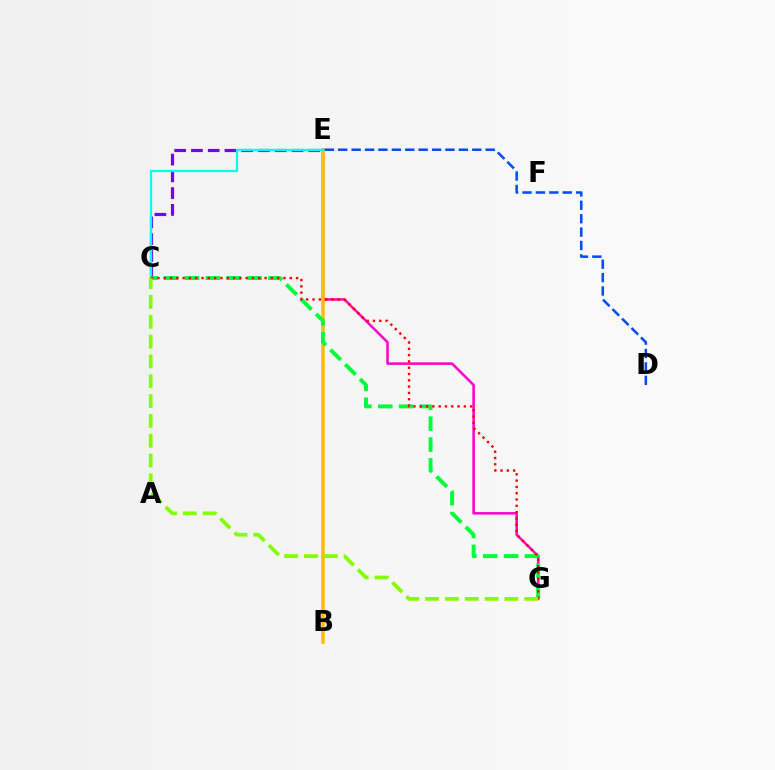{('E', 'G'): [{'color': '#ff00cf', 'line_style': 'solid', 'thickness': 1.82}], ('B', 'E'): [{'color': '#ffbd00', 'line_style': 'solid', 'thickness': 2.53}], ('C', 'E'): [{'color': '#7200ff', 'line_style': 'dashed', 'thickness': 2.28}, {'color': '#00fff6', 'line_style': 'solid', 'thickness': 1.65}], ('C', 'G'): [{'color': '#00ff39', 'line_style': 'dashed', 'thickness': 2.83}, {'color': '#ff0000', 'line_style': 'dotted', 'thickness': 1.71}, {'color': '#84ff00', 'line_style': 'dashed', 'thickness': 2.69}], ('D', 'E'): [{'color': '#004bff', 'line_style': 'dashed', 'thickness': 1.82}]}